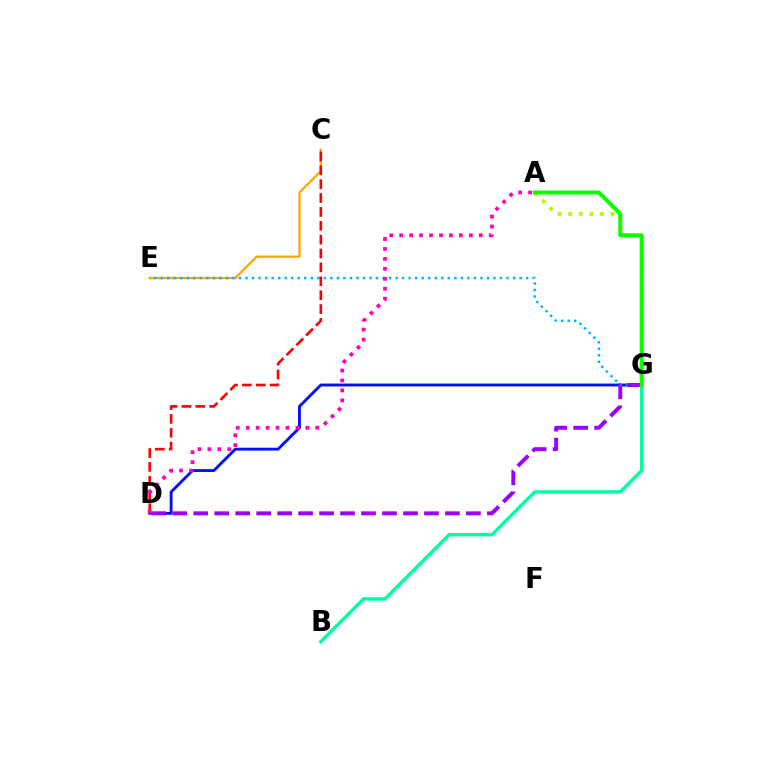{('D', 'G'): [{'color': '#0010ff', 'line_style': 'solid', 'thickness': 2.07}, {'color': '#9b00ff', 'line_style': 'dashed', 'thickness': 2.85}], ('C', 'E'): [{'color': '#ffa500', 'line_style': 'solid', 'thickness': 1.62}], ('A', 'G'): [{'color': '#b3ff00', 'line_style': 'dotted', 'thickness': 2.88}, {'color': '#08ff00', 'line_style': 'solid', 'thickness': 2.84}], ('E', 'G'): [{'color': '#00b5ff', 'line_style': 'dotted', 'thickness': 1.77}], ('B', 'G'): [{'color': '#00ff9d', 'line_style': 'solid', 'thickness': 2.47}], ('C', 'D'): [{'color': '#ff0000', 'line_style': 'dashed', 'thickness': 1.88}], ('A', 'D'): [{'color': '#ff00bd', 'line_style': 'dotted', 'thickness': 2.7}]}